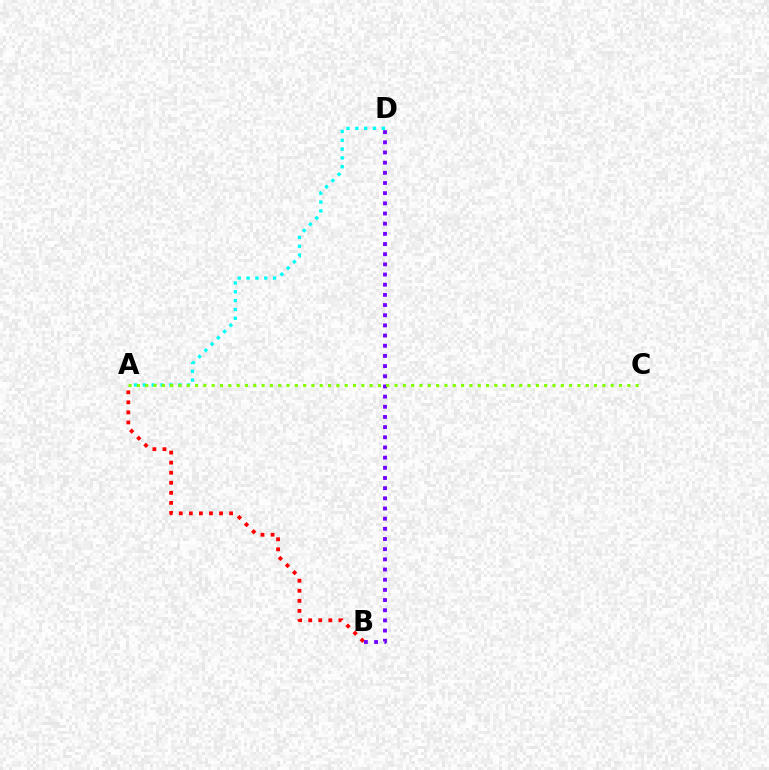{('A', 'D'): [{'color': '#00fff6', 'line_style': 'dotted', 'thickness': 2.4}], ('A', 'B'): [{'color': '#ff0000', 'line_style': 'dotted', 'thickness': 2.73}], ('B', 'D'): [{'color': '#7200ff', 'line_style': 'dotted', 'thickness': 2.76}], ('A', 'C'): [{'color': '#84ff00', 'line_style': 'dotted', 'thickness': 2.26}]}